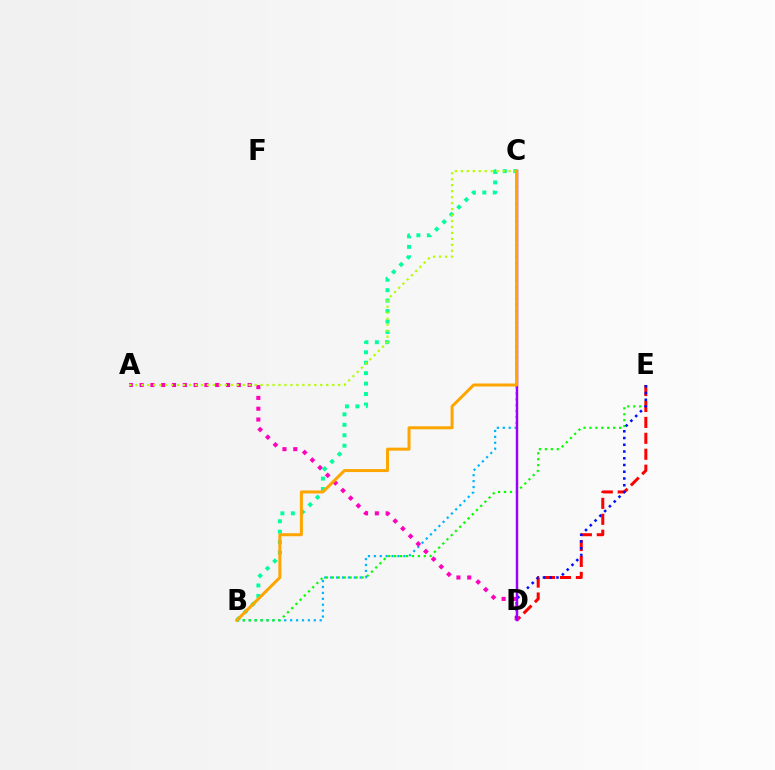{('B', 'C'): [{'color': '#00b5ff', 'line_style': 'dotted', 'thickness': 1.61}, {'color': '#00ff9d', 'line_style': 'dotted', 'thickness': 2.84}, {'color': '#ffa500', 'line_style': 'solid', 'thickness': 2.16}], ('B', 'E'): [{'color': '#08ff00', 'line_style': 'dotted', 'thickness': 1.61}], ('D', 'E'): [{'color': '#ff0000', 'line_style': 'dashed', 'thickness': 2.16}, {'color': '#0010ff', 'line_style': 'dotted', 'thickness': 1.83}], ('A', 'D'): [{'color': '#ff00bd', 'line_style': 'dotted', 'thickness': 2.94}], ('C', 'D'): [{'color': '#9b00ff', 'line_style': 'solid', 'thickness': 1.77}], ('A', 'C'): [{'color': '#b3ff00', 'line_style': 'dotted', 'thickness': 1.62}]}